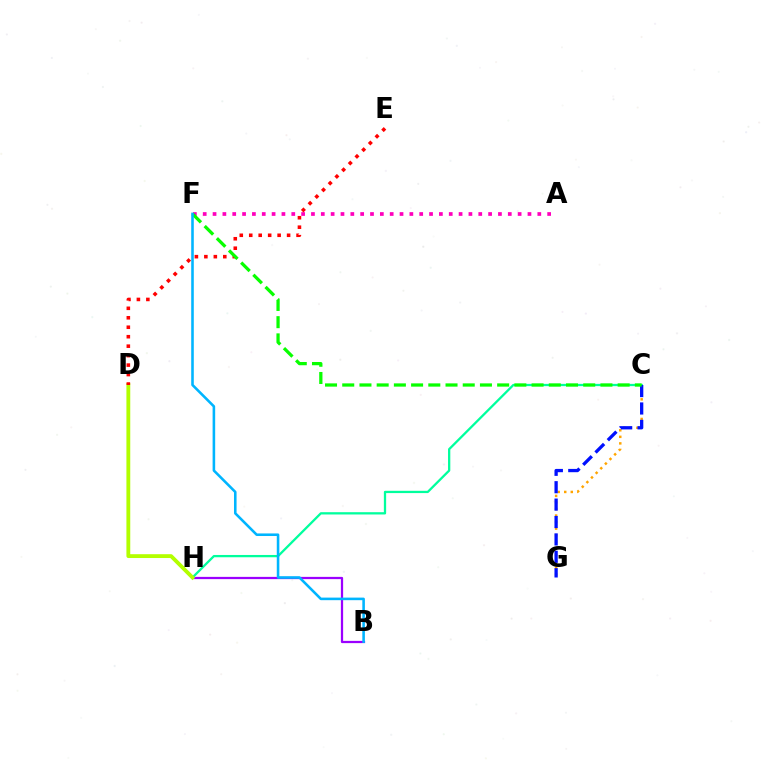{('C', 'G'): [{'color': '#ffa500', 'line_style': 'dotted', 'thickness': 1.78}, {'color': '#0010ff', 'line_style': 'dashed', 'thickness': 2.36}], ('A', 'F'): [{'color': '#ff00bd', 'line_style': 'dotted', 'thickness': 2.67}], ('C', 'H'): [{'color': '#00ff9d', 'line_style': 'solid', 'thickness': 1.64}], ('B', 'H'): [{'color': '#9b00ff', 'line_style': 'solid', 'thickness': 1.61}], ('D', 'H'): [{'color': '#b3ff00', 'line_style': 'solid', 'thickness': 2.76}], ('D', 'E'): [{'color': '#ff0000', 'line_style': 'dotted', 'thickness': 2.57}], ('C', 'F'): [{'color': '#08ff00', 'line_style': 'dashed', 'thickness': 2.34}], ('B', 'F'): [{'color': '#00b5ff', 'line_style': 'solid', 'thickness': 1.85}]}